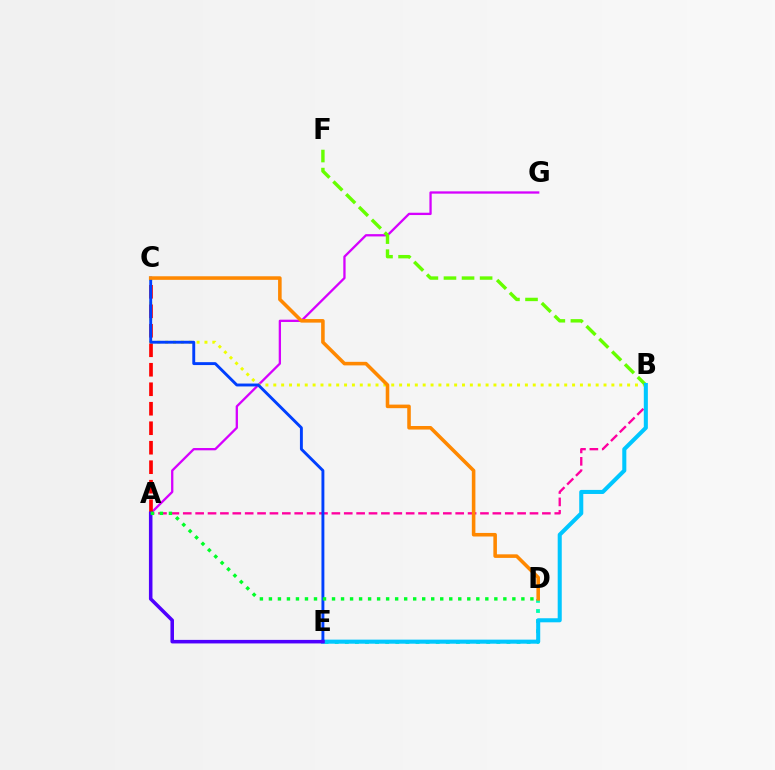{('A', 'G'): [{'color': '#d600ff', 'line_style': 'solid', 'thickness': 1.65}], ('B', 'C'): [{'color': '#eeff00', 'line_style': 'dotted', 'thickness': 2.14}], ('D', 'E'): [{'color': '#00ffaf', 'line_style': 'dotted', 'thickness': 2.74}], ('A', 'B'): [{'color': '#ff00a0', 'line_style': 'dashed', 'thickness': 1.68}], ('A', 'C'): [{'color': '#ff0000', 'line_style': 'dashed', 'thickness': 2.65}], ('B', 'F'): [{'color': '#66ff00', 'line_style': 'dashed', 'thickness': 2.46}], ('B', 'E'): [{'color': '#00c7ff', 'line_style': 'solid', 'thickness': 2.92}], ('C', 'E'): [{'color': '#003fff', 'line_style': 'solid', 'thickness': 2.09}], ('C', 'D'): [{'color': '#ff8800', 'line_style': 'solid', 'thickness': 2.57}], ('A', 'E'): [{'color': '#4f00ff', 'line_style': 'solid', 'thickness': 2.55}], ('A', 'D'): [{'color': '#00ff27', 'line_style': 'dotted', 'thickness': 2.45}]}